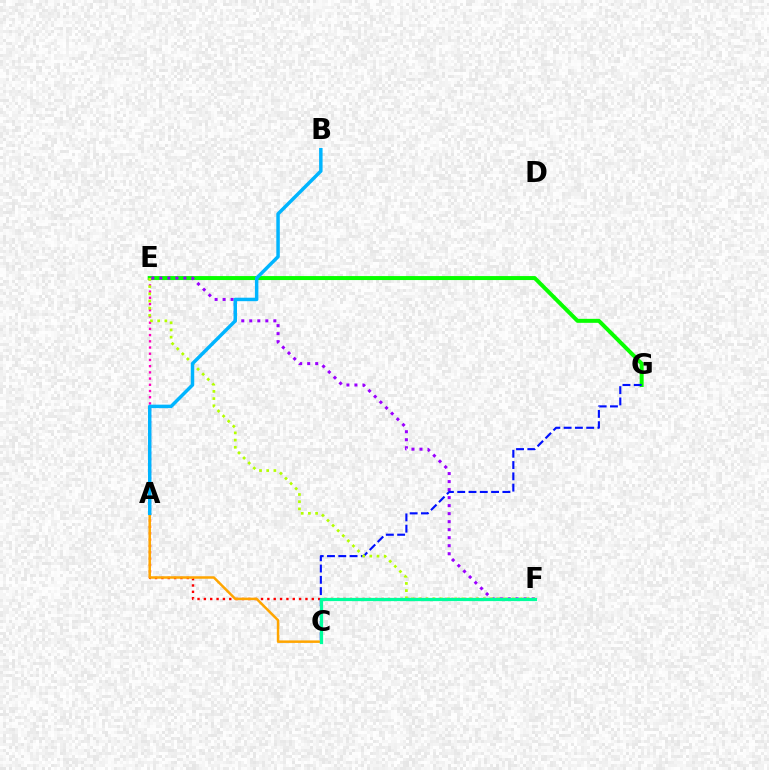{('E', 'G'): [{'color': '#08ff00', 'line_style': 'solid', 'thickness': 2.87}], ('A', 'F'): [{'color': '#ff0000', 'line_style': 'dotted', 'thickness': 1.73}], ('E', 'F'): [{'color': '#9b00ff', 'line_style': 'dotted', 'thickness': 2.18}, {'color': '#b3ff00', 'line_style': 'dotted', 'thickness': 1.95}], ('C', 'G'): [{'color': '#0010ff', 'line_style': 'dashed', 'thickness': 1.53}], ('A', 'C'): [{'color': '#ffa500', 'line_style': 'solid', 'thickness': 1.8}], ('A', 'E'): [{'color': '#ff00bd', 'line_style': 'dotted', 'thickness': 1.69}], ('C', 'F'): [{'color': '#00ff9d', 'line_style': 'solid', 'thickness': 2.32}], ('A', 'B'): [{'color': '#00b5ff', 'line_style': 'solid', 'thickness': 2.5}]}